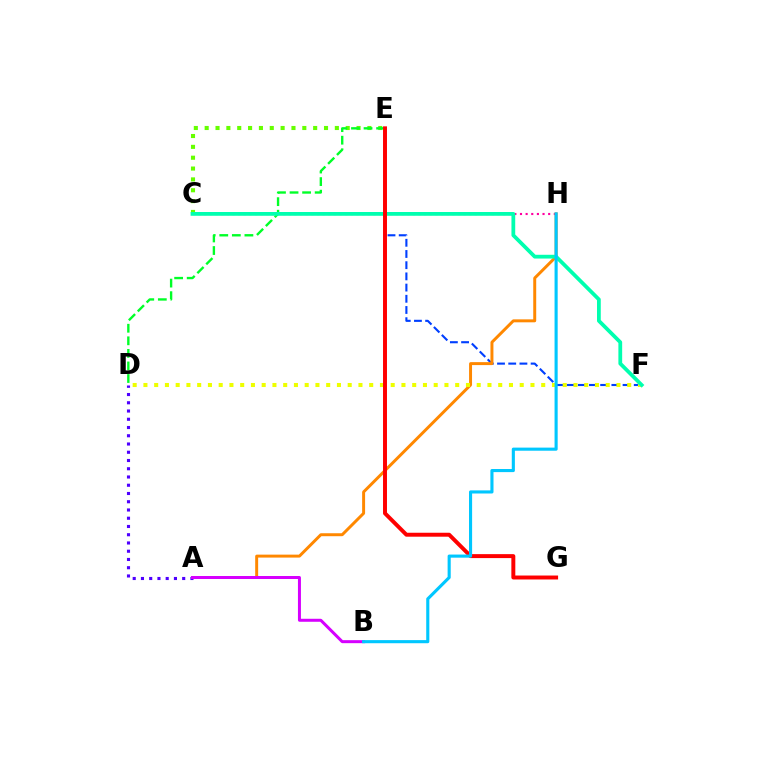{('E', 'F'): [{'color': '#003fff', 'line_style': 'dashed', 'thickness': 1.52}], ('A', 'D'): [{'color': '#4f00ff', 'line_style': 'dotted', 'thickness': 2.24}], ('C', 'E'): [{'color': '#66ff00', 'line_style': 'dotted', 'thickness': 2.95}], ('C', 'H'): [{'color': '#ff00a0', 'line_style': 'dotted', 'thickness': 1.53}], ('D', 'E'): [{'color': '#00ff27', 'line_style': 'dashed', 'thickness': 1.71}], ('A', 'H'): [{'color': '#ff8800', 'line_style': 'solid', 'thickness': 2.13}], ('D', 'F'): [{'color': '#eeff00', 'line_style': 'dotted', 'thickness': 2.92}], ('C', 'F'): [{'color': '#00ffaf', 'line_style': 'solid', 'thickness': 2.71}], ('A', 'B'): [{'color': '#d600ff', 'line_style': 'solid', 'thickness': 2.16}], ('E', 'G'): [{'color': '#ff0000', 'line_style': 'solid', 'thickness': 2.85}], ('B', 'H'): [{'color': '#00c7ff', 'line_style': 'solid', 'thickness': 2.24}]}